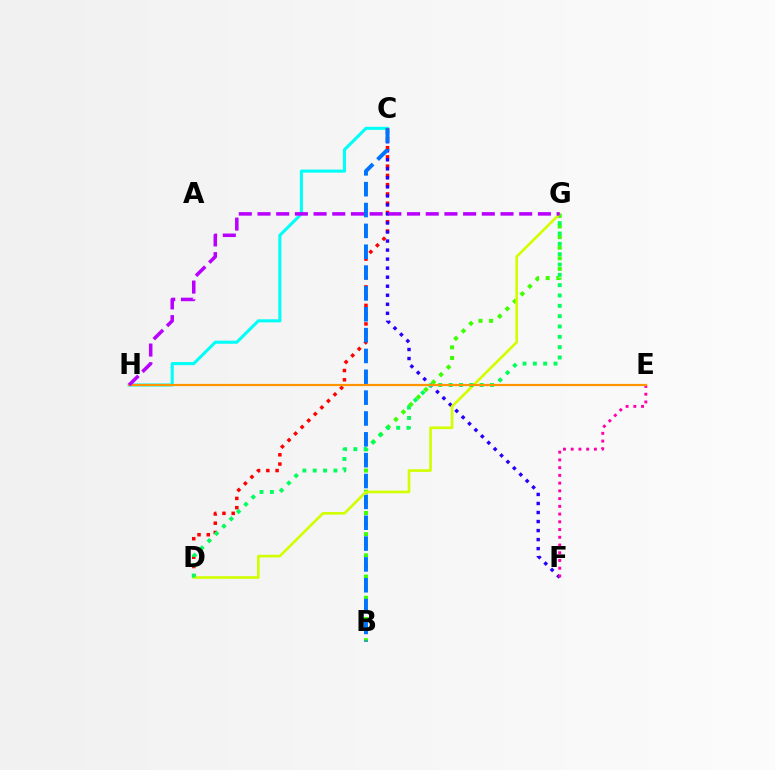{('C', 'H'): [{'color': '#00fff6', 'line_style': 'solid', 'thickness': 2.22}], ('C', 'D'): [{'color': '#ff0000', 'line_style': 'dotted', 'thickness': 2.52}], ('B', 'G'): [{'color': '#3dff00', 'line_style': 'dotted', 'thickness': 2.88}], ('C', 'F'): [{'color': '#2500ff', 'line_style': 'dotted', 'thickness': 2.45}], ('B', 'C'): [{'color': '#0074ff', 'line_style': 'dashed', 'thickness': 2.83}], ('E', 'F'): [{'color': '#ff00ac', 'line_style': 'dotted', 'thickness': 2.1}], ('D', 'G'): [{'color': '#d1ff00', 'line_style': 'solid', 'thickness': 1.91}, {'color': '#00ff5c', 'line_style': 'dotted', 'thickness': 2.81}], ('E', 'H'): [{'color': '#ff9400', 'line_style': 'solid', 'thickness': 1.59}], ('G', 'H'): [{'color': '#b900ff', 'line_style': 'dashed', 'thickness': 2.54}]}